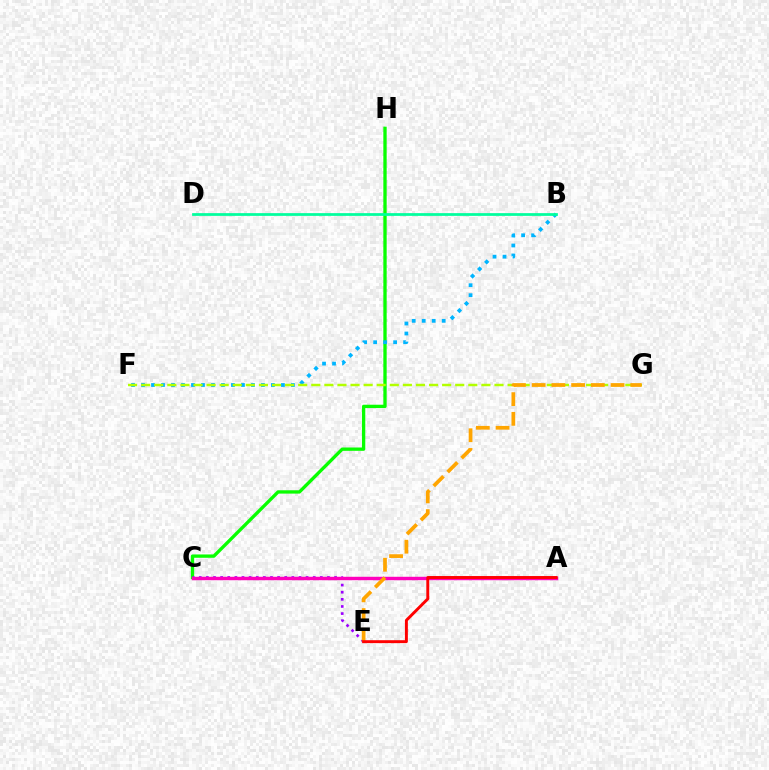{('A', 'C'): [{'color': '#0010ff', 'line_style': 'solid', 'thickness': 2.11}, {'color': '#ff00bd', 'line_style': 'solid', 'thickness': 2.47}], ('C', 'H'): [{'color': '#08ff00', 'line_style': 'solid', 'thickness': 2.39}], ('B', 'F'): [{'color': '#00b5ff', 'line_style': 'dotted', 'thickness': 2.72}], ('F', 'G'): [{'color': '#b3ff00', 'line_style': 'dashed', 'thickness': 1.78}], ('C', 'E'): [{'color': '#9b00ff', 'line_style': 'dotted', 'thickness': 1.93}], ('E', 'G'): [{'color': '#ffa500', 'line_style': 'dashed', 'thickness': 2.68}], ('A', 'E'): [{'color': '#ff0000', 'line_style': 'solid', 'thickness': 2.1}], ('B', 'D'): [{'color': '#00ff9d', 'line_style': 'solid', 'thickness': 1.97}]}